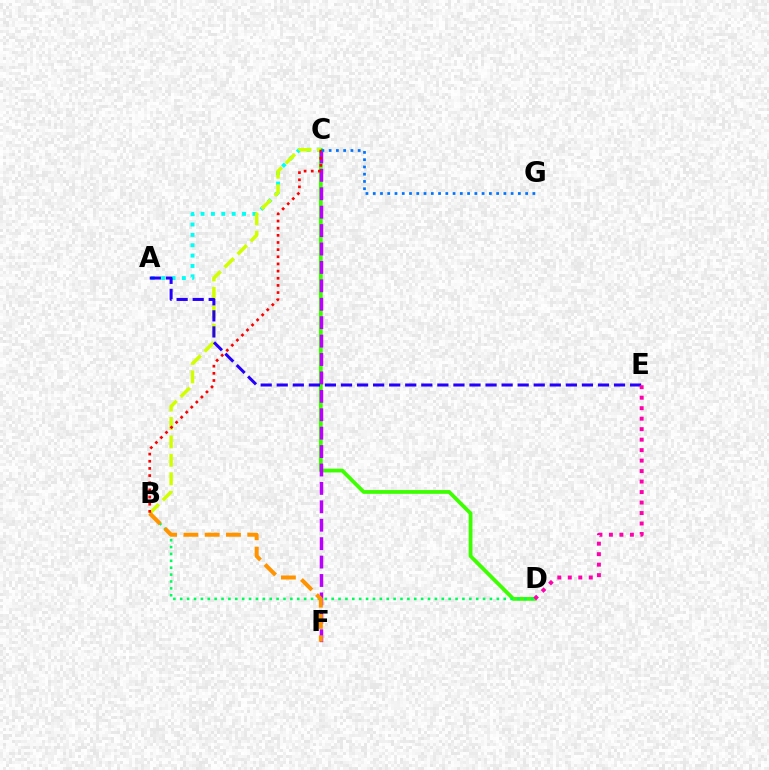{('A', 'C'): [{'color': '#00fff6', 'line_style': 'dotted', 'thickness': 2.81}], ('C', 'D'): [{'color': '#3dff00', 'line_style': 'solid', 'thickness': 2.72}], ('C', 'F'): [{'color': '#b900ff', 'line_style': 'dashed', 'thickness': 2.5}], ('B', 'C'): [{'color': '#d1ff00', 'line_style': 'dashed', 'thickness': 2.51}, {'color': '#ff0000', 'line_style': 'dotted', 'thickness': 1.94}], ('A', 'E'): [{'color': '#2500ff', 'line_style': 'dashed', 'thickness': 2.18}], ('D', 'E'): [{'color': '#ff00ac', 'line_style': 'dotted', 'thickness': 2.85}], ('B', 'D'): [{'color': '#00ff5c', 'line_style': 'dotted', 'thickness': 1.87}], ('B', 'F'): [{'color': '#ff9400', 'line_style': 'dashed', 'thickness': 2.89}], ('C', 'G'): [{'color': '#0074ff', 'line_style': 'dotted', 'thickness': 1.97}]}